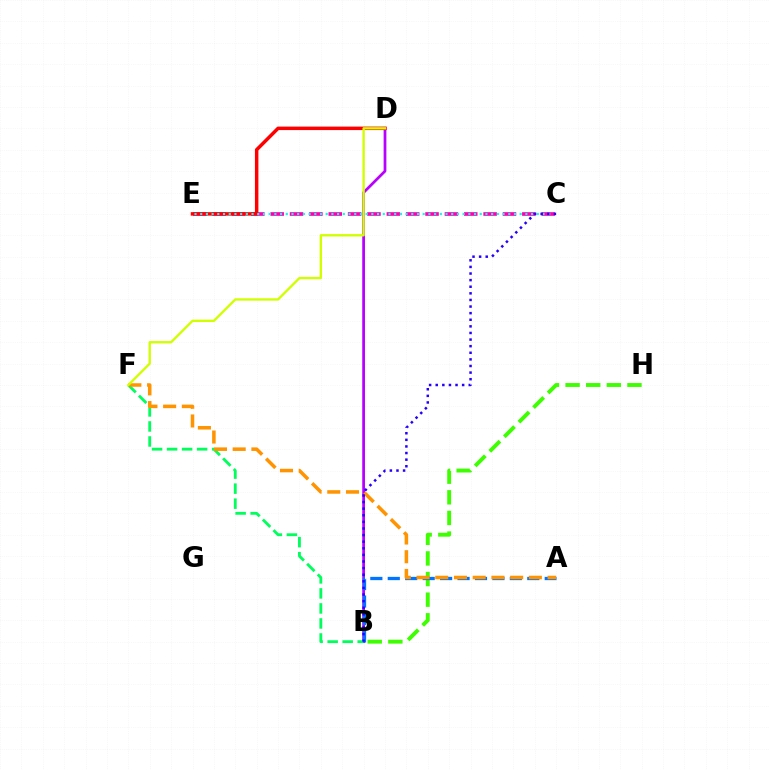{('C', 'E'): [{'color': '#ff00ac', 'line_style': 'dashed', 'thickness': 2.63}, {'color': '#00fff6', 'line_style': 'dotted', 'thickness': 1.55}], ('B', 'D'): [{'color': '#b900ff', 'line_style': 'solid', 'thickness': 1.97}], ('B', 'H'): [{'color': '#3dff00', 'line_style': 'dashed', 'thickness': 2.8}], ('D', 'E'): [{'color': '#ff0000', 'line_style': 'solid', 'thickness': 2.5}], ('B', 'F'): [{'color': '#00ff5c', 'line_style': 'dashed', 'thickness': 2.04}], ('A', 'B'): [{'color': '#0074ff', 'line_style': 'dashed', 'thickness': 2.37}], ('A', 'F'): [{'color': '#ff9400', 'line_style': 'dashed', 'thickness': 2.54}], ('D', 'F'): [{'color': '#d1ff00', 'line_style': 'solid', 'thickness': 1.69}], ('B', 'C'): [{'color': '#2500ff', 'line_style': 'dotted', 'thickness': 1.79}]}